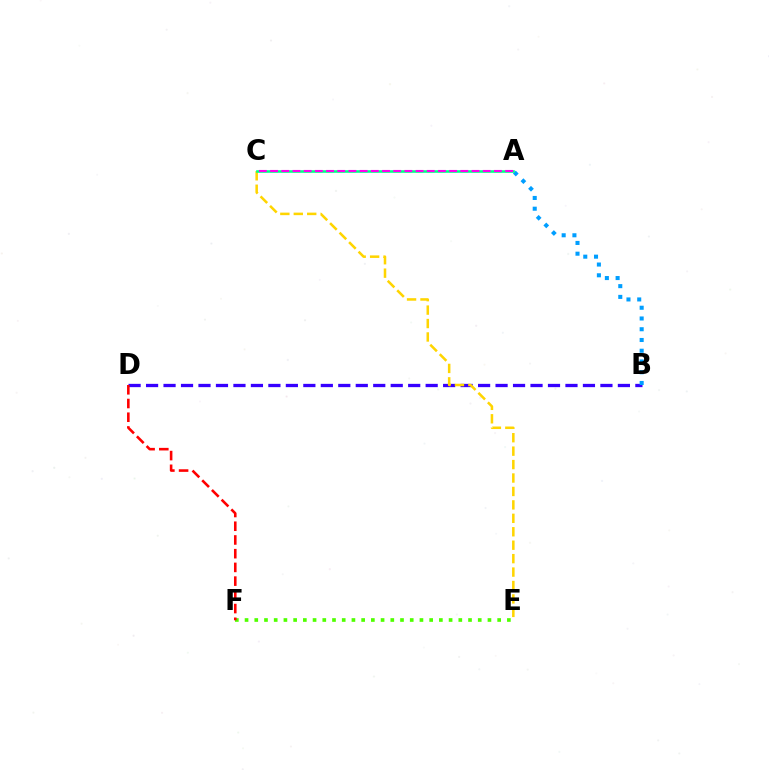{('B', 'D'): [{'color': '#3700ff', 'line_style': 'dashed', 'thickness': 2.37}], ('E', 'F'): [{'color': '#4fff00', 'line_style': 'dotted', 'thickness': 2.64}], ('C', 'E'): [{'color': '#ffd500', 'line_style': 'dashed', 'thickness': 1.83}], ('A', 'B'): [{'color': '#009eff', 'line_style': 'dotted', 'thickness': 2.92}], ('D', 'F'): [{'color': '#ff0000', 'line_style': 'dashed', 'thickness': 1.86}], ('A', 'C'): [{'color': '#00ff86', 'line_style': 'solid', 'thickness': 1.87}, {'color': '#ff00ed', 'line_style': 'dashed', 'thickness': 1.52}]}